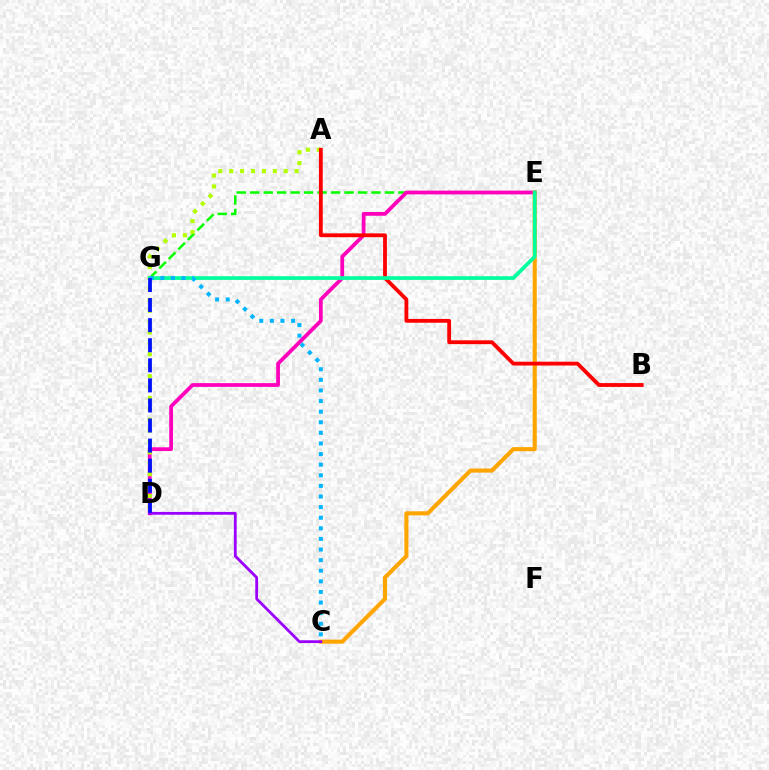{('E', 'G'): [{'color': '#08ff00', 'line_style': 'dashed', 'thickness': 1.83}, {'color': '#00ff9d', 'line_style': 'solid', 'thickness': 2.67}], ('D', 'E'): [{'color': '#ff00bd', 'line_style': 'solid', 'thickness': 2.71}], ('C', 'E'): [{'color': '#ffa500', 'line_style': 'solid', 'thickness': 2.95}], ('A', 'D'): [{'color': '#b3ff00', 'line_style': 'dotted', 'thickness': 2.96}], ('A', 'B'): [{'color': '#ff0000', 'line_style': 'solid', 'thickness': 2.75}], ('C', 'D'): [{'color': '#9b00ff', 'line_style': 'solid', 'thickness': 2.02}], ('C', 'G'): [{'color': '#00b5ff', 'line_style': 'dotted', 'thickness': 2.88}], ('D', 'G'): [{'color': '#0010ff', 'line_style': 'dashed', 'thickness': 2.73}]}